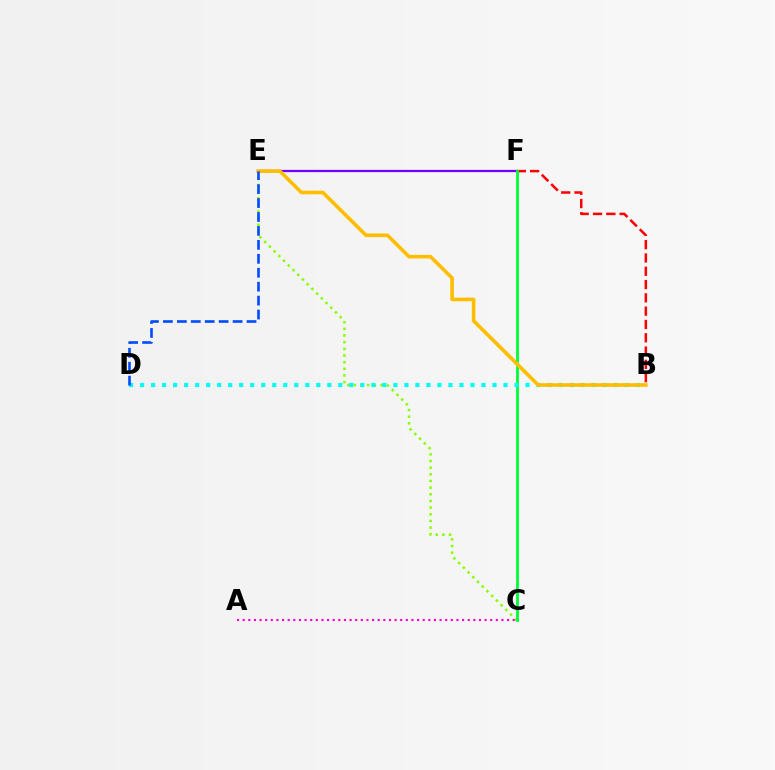{('C', 'E'): [{'color': '#84ff00', 'line_style': 'dotted', 'thickness': 1.81}], ('B', 'F'): [{'color': '#ff0000', 'line_style': 'dashed', 'thickness': 1.81}], ('E', 'F'): [{'color': '#7200ff', 'line_style': 'solid', 'thickness': 1.63}], ('A', 'C'): [{'color': '#ff00cf', 'line_style': 'dotted', 'thickness': 1.53}], ('C', 'F'): [{'color': '#00ff39', 'line_style': 'solid', 'thickness': 2.03}], ('B', 'D'): [{'color': '#00fff6', 'line_style': 'dotted', 'thickness': 2.99}], ('B', 'E'): [{'color': '#ffbd00', 'line_style': 'solid', 'thickness': 2.59}], ('D', 'E'): [{'color': '#004bff', 'line_style': 'dashed', 'thickness': 1.89}]}